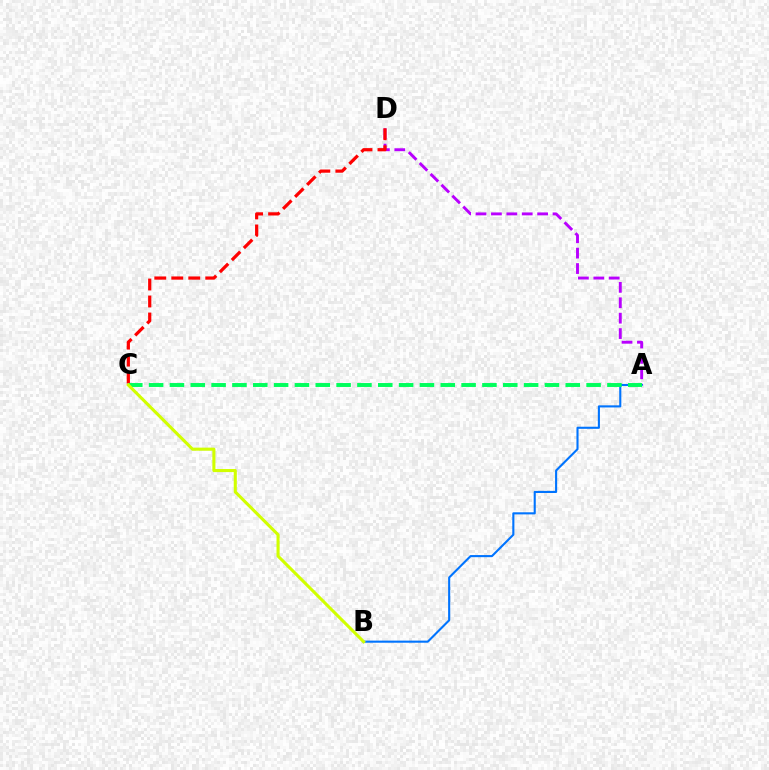{('A', 'D'): [{'color': '#b900ff', 'line_style': 'dashed', 'thickness': 2.09}], ('C', 'D'): [{'color': '#ff0000', 'line_style': 'dashed', 'thickness': 2.31}], ('A', 'B'): [{'color': '#0074ff', 'line_style': 'solid', 'thickness': 1.51}], ('A', 'C'): [{'color': '#00ff5c', 'line_style': 'dashed', 'thickness': 2.83}], ('B', 'C'): [{'color': '#d1ff00', 'line_style': 'solid', 'thickness': 2.21}]}